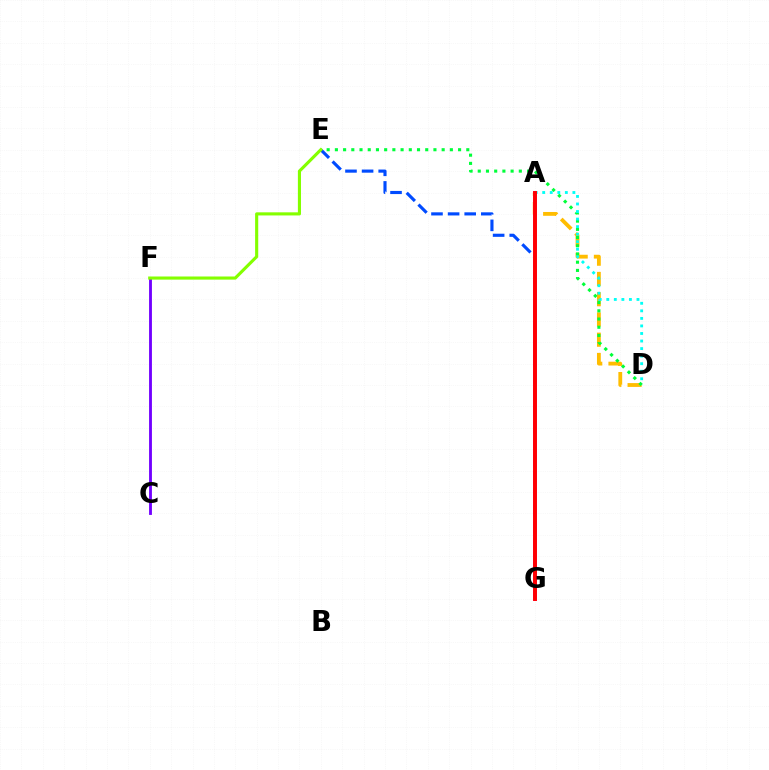{('A', 'D'): [{'color': '#ffbd00', 'line_style': 'dashed', 'thickness': 2.75}, {'color': '#00fff6', 'line_style': 'dotted', 'thickness': 2.05}], ('D', 'E'): [{'color': '#00ff39', 'line_style': 'dotted', 'thickness': 2.23}], ('E', 'G'): [{'color': '#004bff', 'line_style': 'dashed', 'thickness': 2.26}], ('C', 'F'): [{'color': '#7200ff', 'line_style': 'solid', 'thickness': 2.05}], ('A', 'G'): [{'color': '#ff00cf', 'line_style': 'solid', 'thickness': 2.67}, {'color': '#ff0000', 'line_style': 'solid', 'thickness': 2.79}], ('E', 'F'): [{'color': '#84ff00', 'line_style': 'solid', 'thickness': 2.25}]}